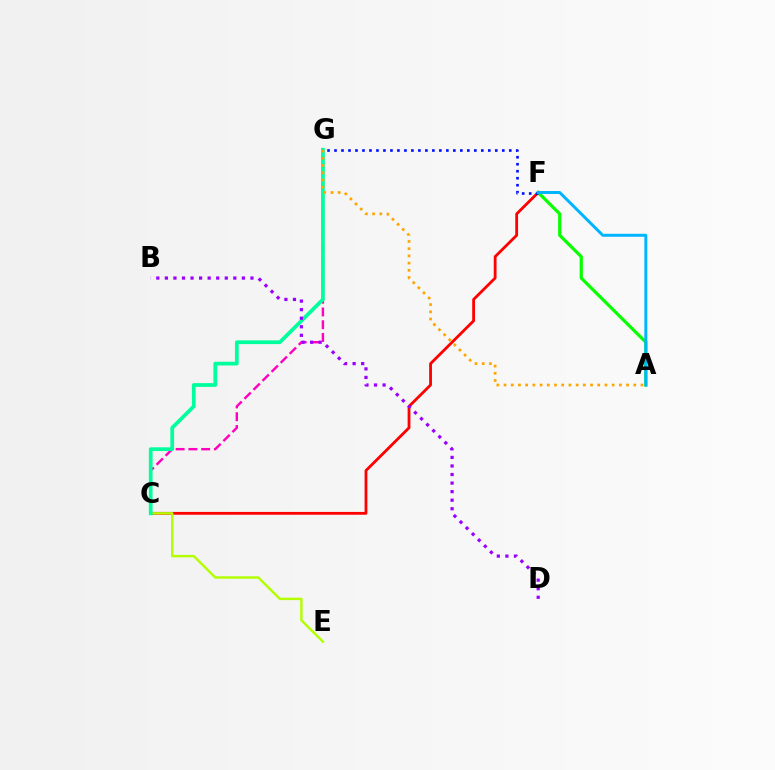{('C', 'G'): [{'color': '#ff00bd', 'line_style': 'dashed', 'thickness': 1.73}, {'color': '#00ff9d', 'line_style': 'solid', 'thickness': 2.69}], ('A', 'F'): [{'color': '#08ff00', 'line_style': 'solid', 'thickness': 2.3}, {'color': '#00b5ff', 'line_style': 'solid', 'thickness': 2.14}], ('C', 'F'): [{'color': '#ff0000', 'line_style': 'solid', 'thickness': 2.02}], ('C', 'E'): [{'color': '#b3ff00', 'line_style': 'solid', 'thickness': 1.76}], ('F', 'G'): [{'color': '#0010ff', 'line_style': 'dotted', 'thickness': 1.9}], ('A', 'G'): [{'color': '#ffa500', 'line_style': 'dotted', 'thickness': 1.96}], ('B', 'D'): [{'color': '#9b00ff', 'line_style': 'dotted', 'thickness': 2.33}]}